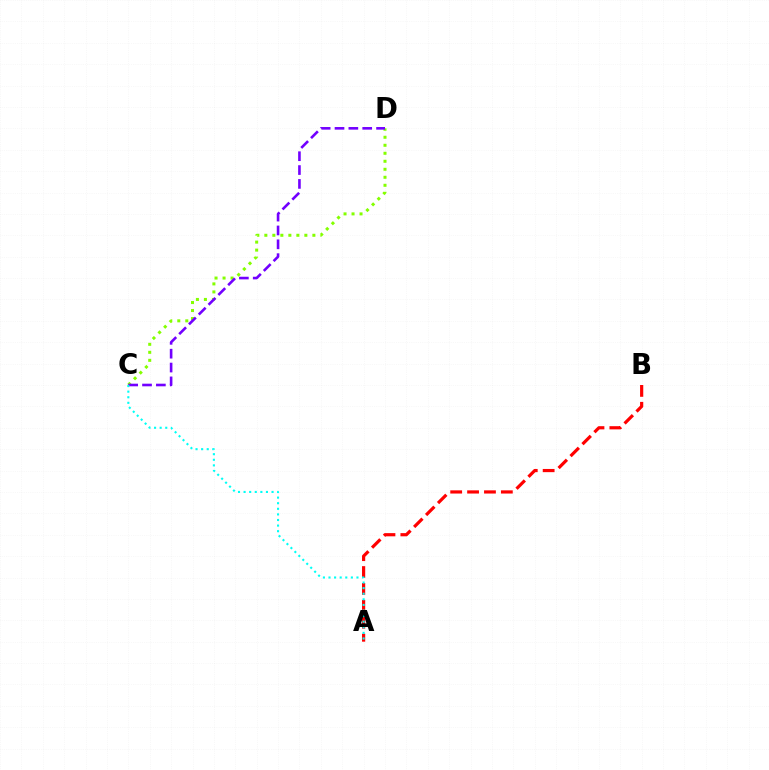{('C', 'D'): [{'color': '#84ff00', 'line_style': 'dotted', 'thickness': 2.17}, {'color': '#7200ff', 'line_style': 'dashed', 'thickness': 1.88}], ('A', 'B'): [{'color': '#ff0000', 'line_style': 'dashed', 'thickness': 2.29}], ('A', 'C'): [{'color': '#00fff6', 'line_style': 'dotted', 'thickness': 1.52}]}